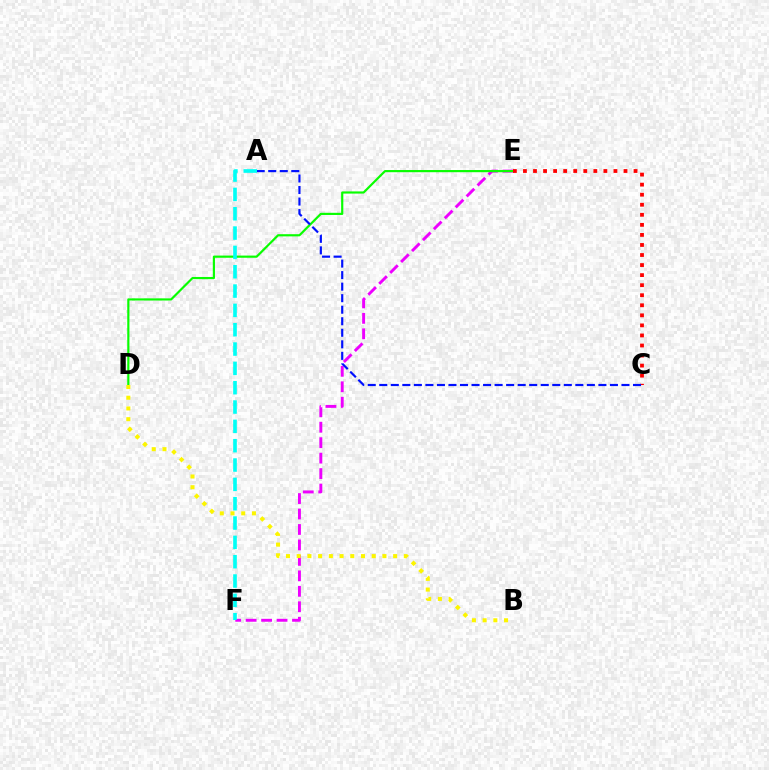{('E', 'F'): [{'color': '#ee00ff', 'line_style': 'dashed', 'thickness': 2.1}], ('D', 'E'): [{'color': '#08ff00', 'line_style': 'solid', 'thickness': 1.57}], ('C', 'E'): [{'color': '#ff0000', 'line_style': 'dotted', 'thickness': 2.73}], ('A', 'C'): [{'color': '#0010ff', 'line_style': 'dashed', 'thickness': 1.57}], ('B', 'D'): [{'color': '#fcf500', 'line_style': 'dotted', 'thickness': 2.91}], ('A', 'F'): [{'color': '#00fff6', 'line_style': 'dashed', 'thickness': 2.63}]}